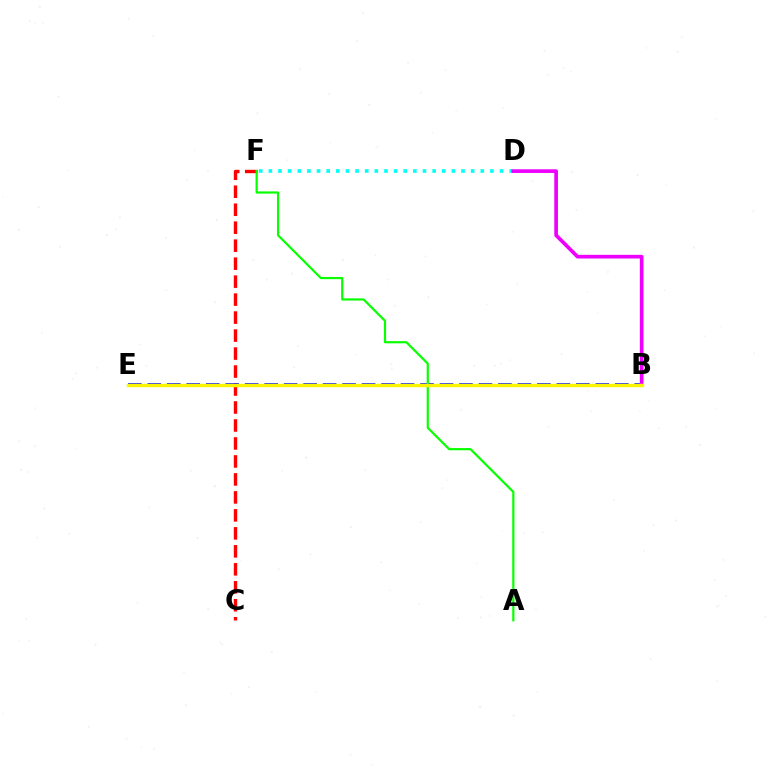{('D', 'F'): [{'color': '#00fff6', 'line_style': 'dotted', 'thickness': 2.62}], ('C', 'F'): [{'color': '#ff0000', 'line_style': 'dashed', 'thickness': 2.44}], ('B', 'E'): [{'color': '#0010ff', 'line_style': 'dashed', 'thickness': 2.65}, {'color': '#fcf500', 'line_style': 'solid', 'thickness': 2.46}], ('A', 'F'): [{'color': '#08ff00', 'line_style': 'solid', 'thickness': 1.58}], ('B', 'D'): [{'color': '#ee00ff', 'line_style': 'solid', 'thickness': 2.65}]}